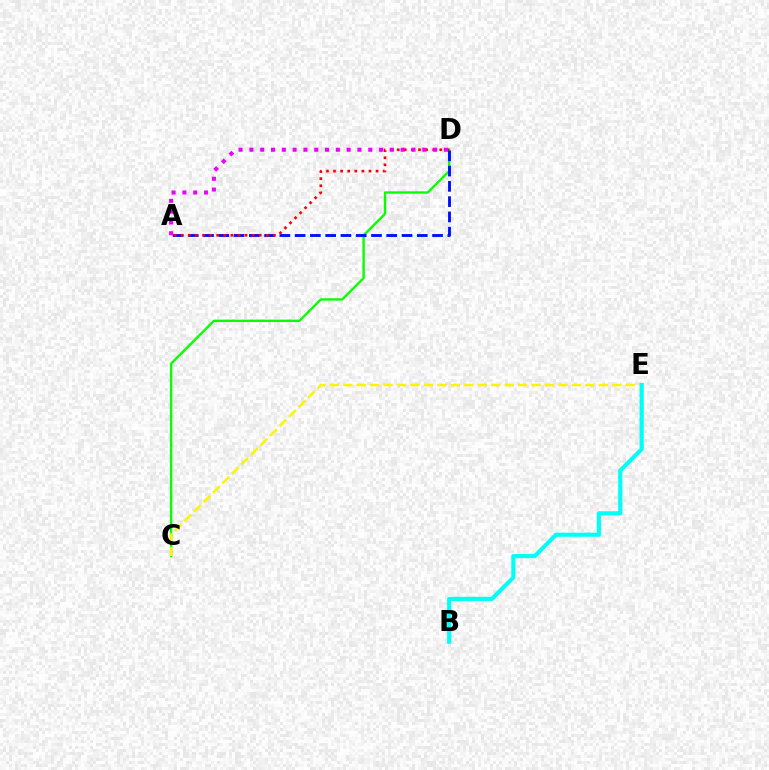{('C', 'D'): [{'color': '#08ff00', 'line_style': 'solid', 'thickness': 1.7}], ('C', 'E'): [{'color': '#fcf500', 'line_style': 'dashed', 'thickness': 1.83}], ('B', 'E'): [{'color': '#00fff6', 'line_style': 'solid', 'thickness': 2.98}], ('A', 'D'): [{'color': '#0010ff', 'line_style': 'dashed', 'thickness': 2.07}, {'color': '#ff0000', 'line_style': 'dotted', 'thickness': 1.93}, {'color': '#ee00ff', 'line_style': 'dotted', 'thickness': 2.94}]}